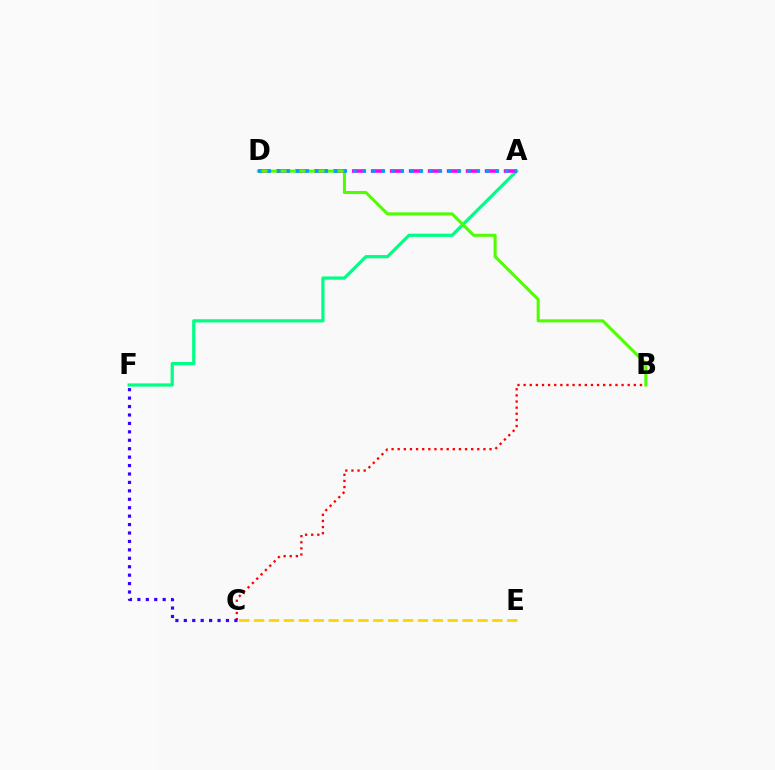{('A', 'F'): [{'color': '#00ff86', 'line_style': 'solid', 'thickness': 2.32}], ('C', 'E'): [{'color': '#ffd500', 'line_style': 'dashed', 'thickness': 2.02}], ('A', 'D'): [{'color': '#ff00ed', 'line_style': 'dashed', 'thickness': 2.58}, {'color': '#009eff', 'line_style': 'dotted', 'thickness': 2.58}], ('B', 'D'): [{'color': '#4fff00', 'line_style': 'solid', 'thickness': 2.2}], ('B', 'C'): [{'color': '#ff0000', 'line_style': 'dotted', 'thickness': 1.66}], ('C', 'F'): [{'color': '#3700ff', 'line_style': 'dotted', 'thickness': 2.29}]}